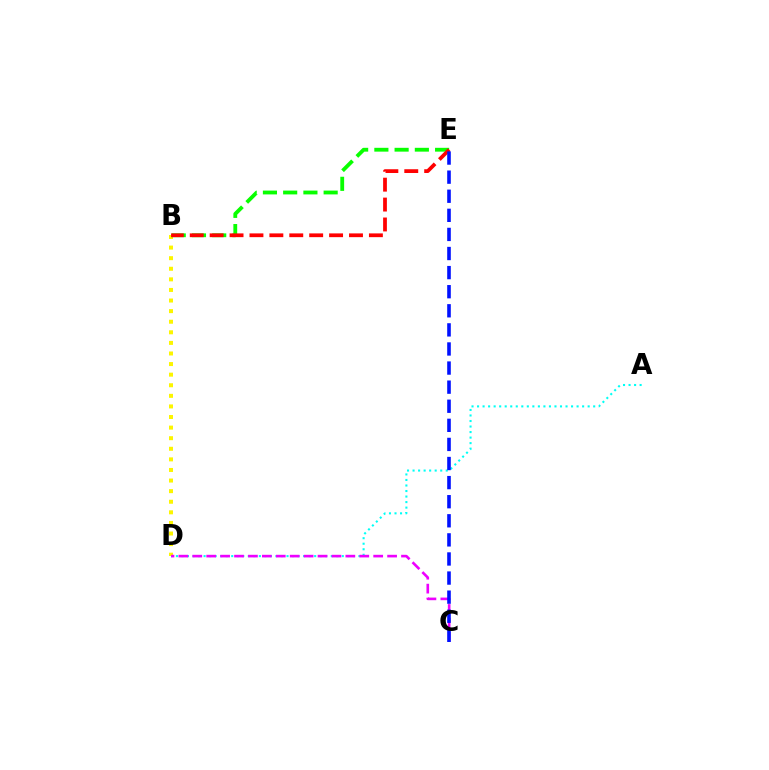{('A', 'D'): [{'color': '#00fff6', 'line_style': 'dotted', 'thickness': 1.5}], ('B', 'D'): [{'color': '#fcf500', 'line_style': 'dotted', 'thickness': 2.88}], ('B', 'E'): [{'color': '#08ff00', 'line_style': 'dashed', 'thickness': 2.75}, {'color': '#ff0000', 'line_style': 'dashed', 'thickness': 2.7}], ('C', 'D'): [{'color': '#ee00ff', 'line_style': 'dashed', 'thickness': 1.89}], ('C', 'E'): [{'color': '#0010ff', 'line_style': 'dashed', 'thickness': 2.59}]}